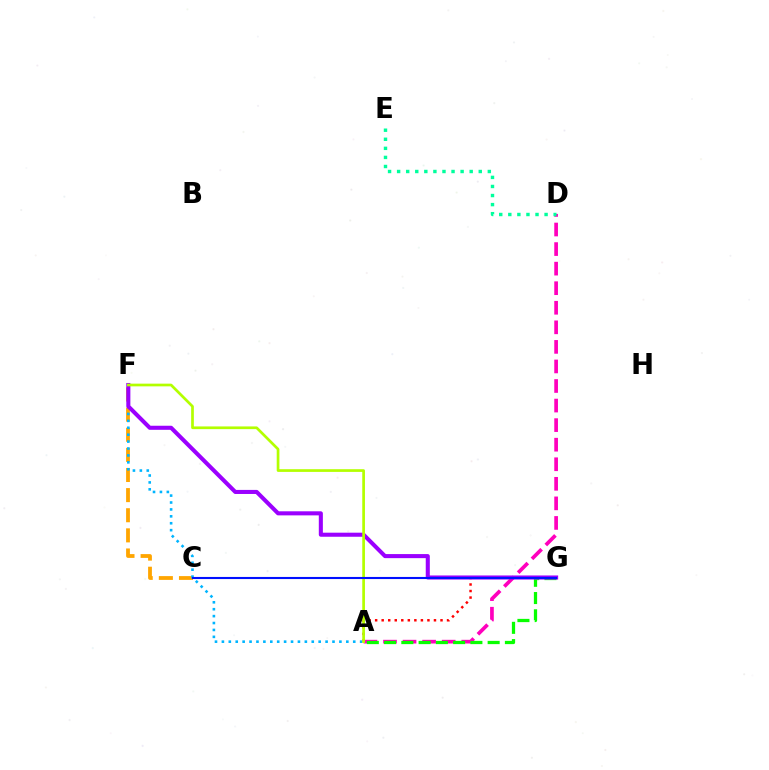{('A', 'D'): [{'color': '#ff00bd', 'line_style': 'dashed', 'thickness': 2.66}], ('A', 'G'): [{'color': '#08ff00', 'line_style': 'dashed', 'thickness': 2.34}, {'color': '#ff0000', 'line_style': 'dotted', 'thickness': 1.78}], ('D', 'E'): [{'color': '#00ff9d', 'line_style': 'dotted', 'thickness': 2.46}], ('C', 'F'): [{'color': '#ffa500', 'line_style': 'dashed', 'thickness': 2.73}], ('A', 'F'): [{'color': '#00b5ff', 'line_style': 'dotted', 'thickness': 1.88}, {'color': '#b3ff00', 'line_style': 'solid', 'thickness': 1.95}], ('F', 'G'): [{'color': '#9b00ff', 'line_style': 'solid', 'thickness': 2.93}], ('C', 'G'): [{'color': '#0010ff', 'line_style': 'solid', 'thickness': 1.51}]}